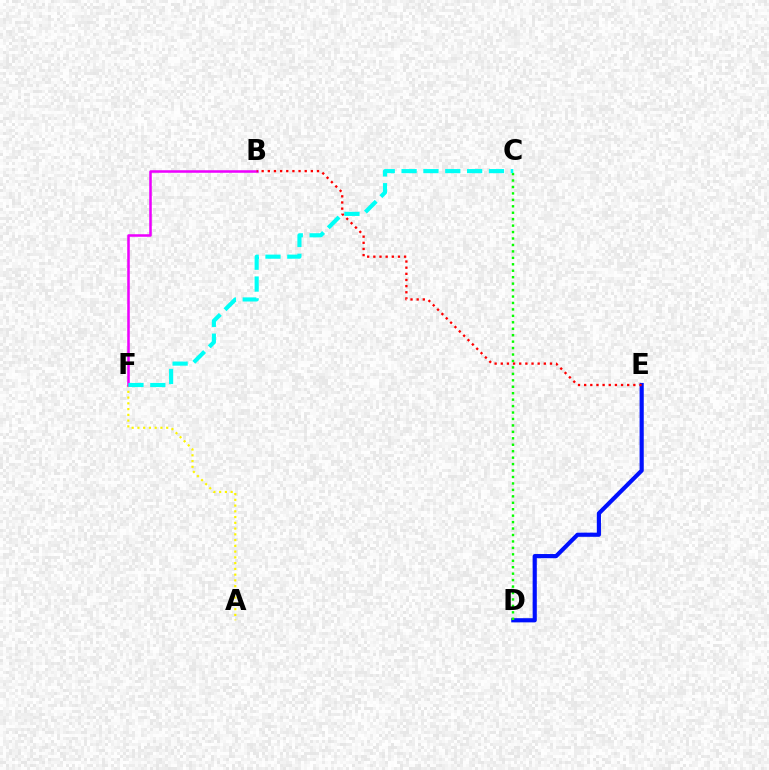{('A', 'F'): [{'color': '#fcf500', 'line_style': 'dotted', 'thickness': 1.56}], ('D', 'E'): [{'color': '#0010ff', 'line_style': 'solid', 'thickness': 3.0}], ('C', 'D'): [{'color': '#08ff00', 'line_style': 'dotted', 'thickness': 1.75}], ('B', 'F'): [{'color': '#ee00ff', 'line_style': 'solid', 'thickness': 1.83}], ('B', 'E'): [{'color': '#ff0000', 'line_style': 'dotted', 'thickness': 1.67}], ('C', 'F'): [{'color': '#00fff6', 'line_style': 'dashed', 'thickness': 2.97}]}